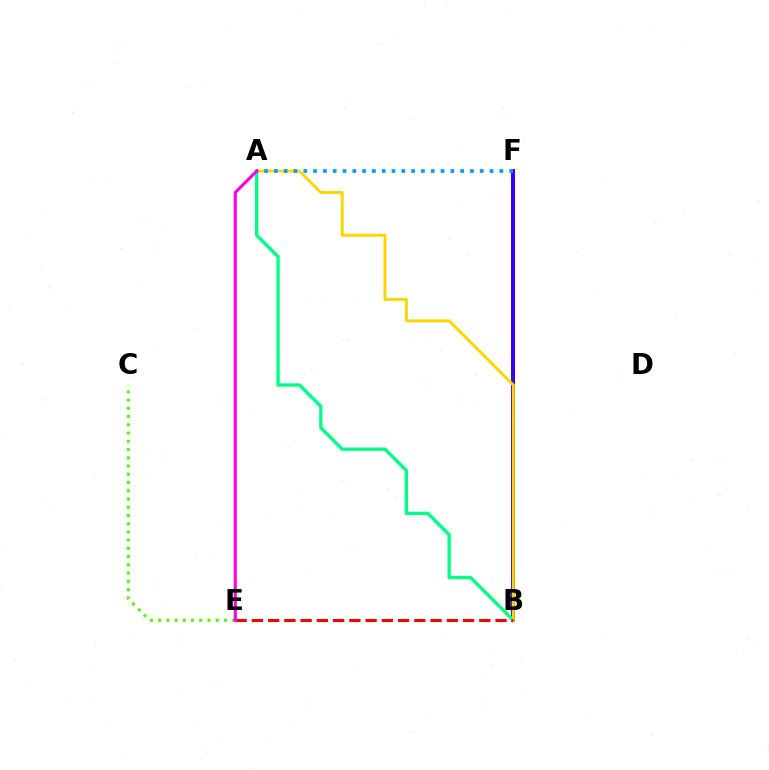{('B', 'F'): [{'color': '#3700ff', 'line_style': 'solid', 'thickness': 2.86}], ('A', 'B'): [{'color': '#00ff86', 'line_style': 'solid', 'thickness': 2.42}, {'color': '#ffd500', 'line_style': 'solid', 'thickness': 2.09}], ('A', 'F'): [{'color': '#009eff', 'line_style': 'dotted', 'thickness': 2.66}], ('B', 'E'): [{'color': '#ff0000', 'line_style': 'dashed', 'thickness': 2.21}], ('C', 'E'): [{'color': '#4fff00', 'line_style': 'dotted', 'thickness': 2.24}], ('A', 'E'): [{'color': '#ff00ed', 'line_style': 'solid', 'thickness': 2.23}]}